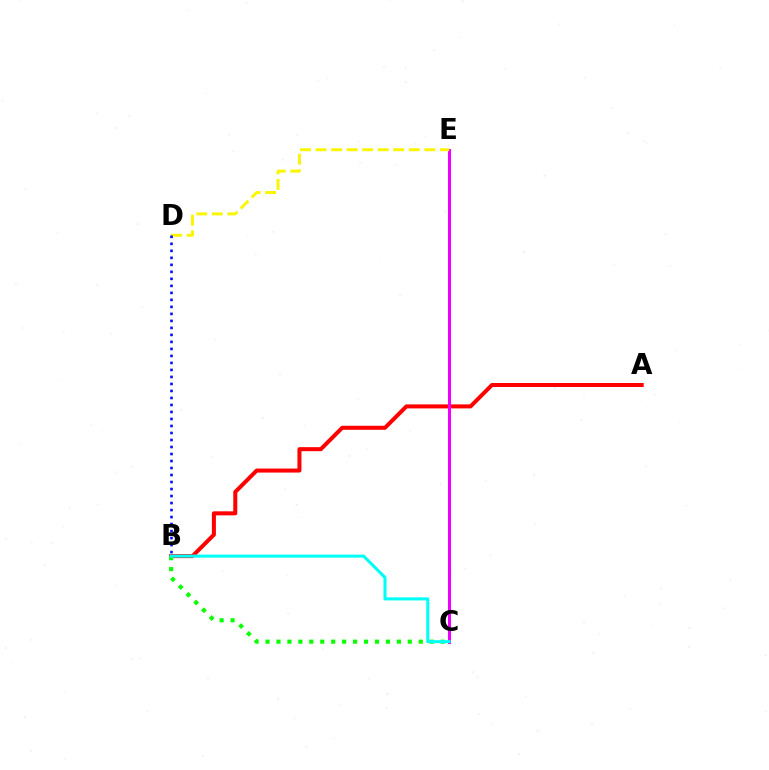{('A', 'B'): [{'color': '#ff0000', 'line_style': 'solid', 'thickness': 2.89}], ('C', 'E'): [{'color': '#ee00ff', 'line_style': 'solid', 'thickness': 2.21}], ('B', 'C'): [{'color': '#08ff00', 'line_style': 'dotted', 'thickness': 2.97}, {'color': '#00fff6', 'line_style': 'solid', 'thickness': 2.19}], ('D', 'E'): [{'color': '#fcf500', 'line_style': 'dashed', 'thickness': 2.11}], ('B', 'D'): [{'color': '#0010ff', 'line_style': 'dotted', 'thickness': 1.9}]}